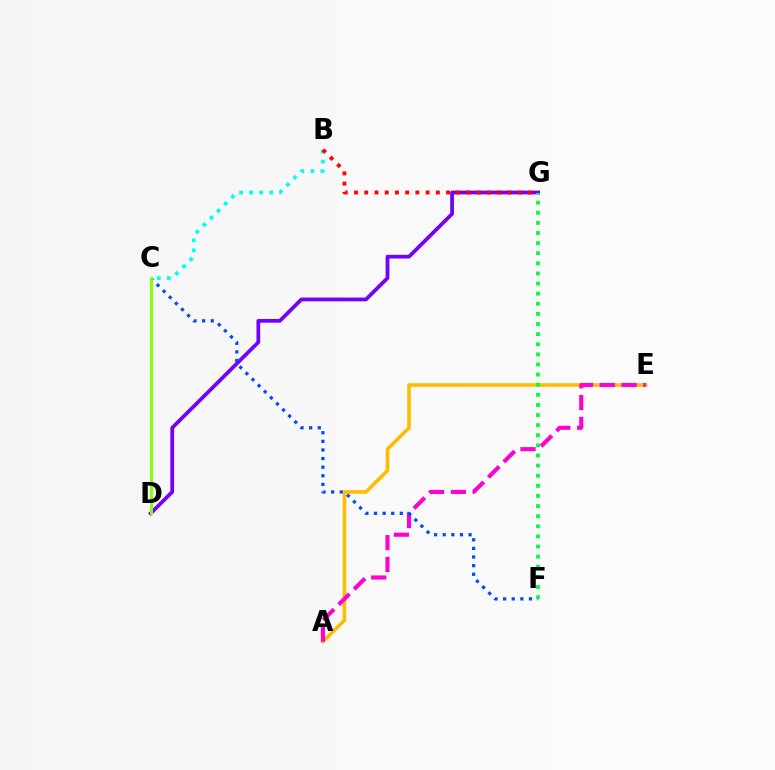{('D', 'G'): [{'color': '#7200ff', 'line_style': 'solid', 'thickness': 2.7}], ('A', 'E'): [{'color': '#ffbd00', 'line_style': 'solid', 'thickness': 2.6}, {'color': '#ff00cf', 'line_style': 'dashed', 'thickness': 2.96}], ('B', 'C'): [{'color': '#00fff6', 'line_style': 'dotted', 'thickness': 2.72}], ('B', 'G'): [{'color': '#ff0000', 'line_style': 'dotted', 'thickness': 2.78}], ('C', 'F'): [{'color': '#004bff', 'line_style': 'dotted', 'thickness': 2.34}], ('C', 'D'): [{'color': '#84ff00', 'line_style': 'solid', 'thickness': 2.09}], ('F', 'G'): [{'color': '#00ff39', 'line_style': 'dotted', 'thickness': 2.75}]}